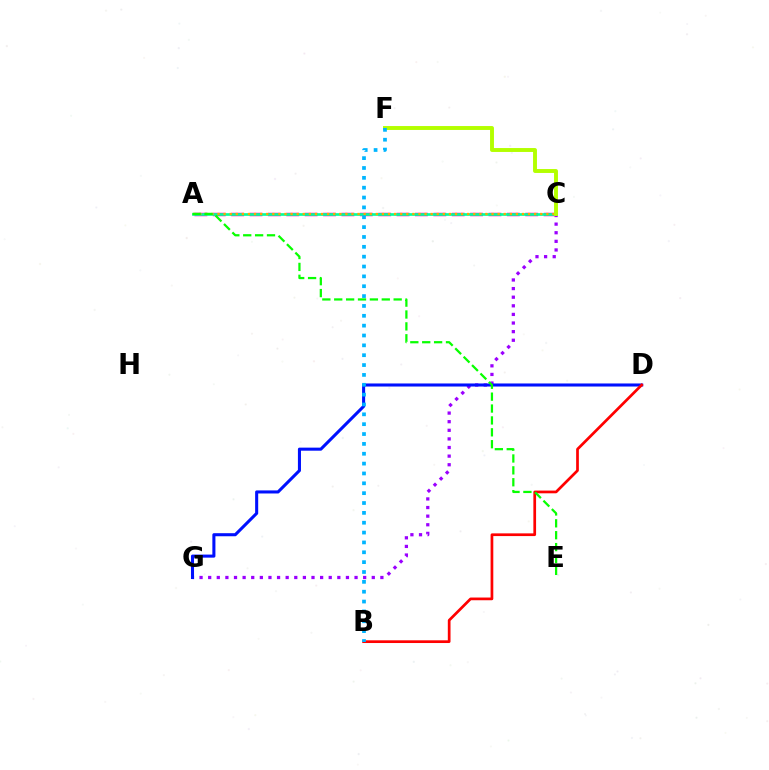{('C', 'G'): [{'color': '#9b00ff', 'line_style': 'dotted', 'thickness': 2.34}], ('A', 'C'): [{'color': '#ff00bd', 'line_style': 'dashed', 'thickness': 2.5}, {'color': '#00ff9d', 'line_style': 'solid', 'thickness': 1.92}, {'color': '#ffa500', 'line_style': 'dotted', 'thickness': 1.65}], ('D', 'G'): [{'color': '#0010ff', 'line_style': 'solid', 'thickness': 2.2}], ('B', 'D'): [{'color': '#ff0000', 'line_style': 'solid', 'thickness': 1.95}], ('C', 'F'): [{'color': '#b3ff00', 'line_style': 'solid', 'thickness': 2.82}], ('A', 'E'): [{'color': '#08ff00', 'line_style': 'dashed', 'thickness': 1.61}], ('B', 'F'): [{'color': '#00b5ff', 'line_style': 'dotted', 'thickness': 2.68}]}